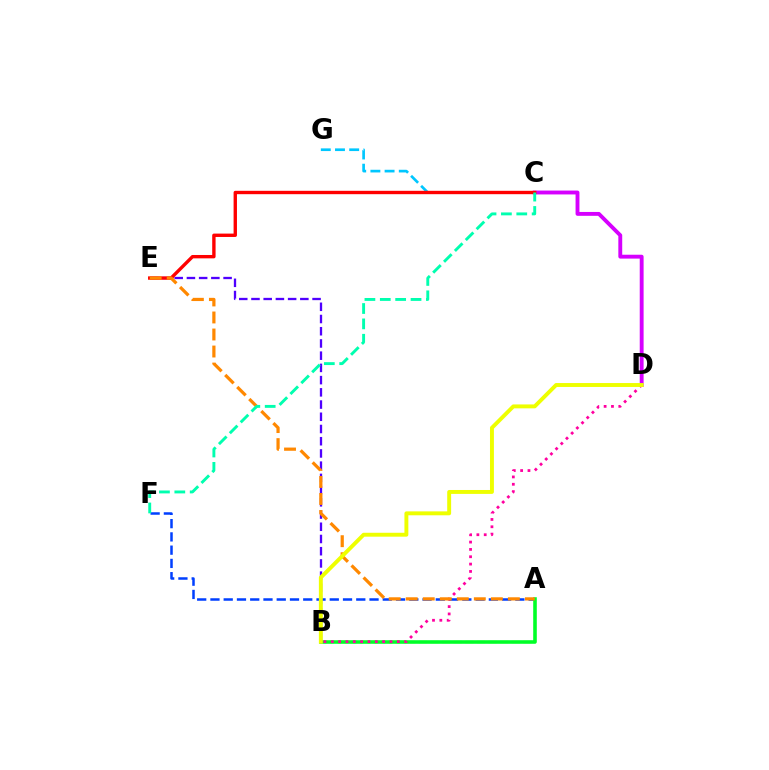{('A', 'B'): [{'color': '#66ff00', 'line_style': 'dashed', 'thickness': 1.58}, {'color': '#00ff27', 'line_style': 'solid', 'thickness': 2.57}], ('B', 'E'): [{'color': '#4f00ff', 'line_style': 'dashed', 'thickness': 1.66}], ('A', 'F'): [{'color': '#003fff', 'line_style': 'dashed', 'thickness': 1.8}], ('C', 'G'): [{'color': '#00c7ff', 'line_style': 'dashed', 'thickness': 1.93}], ('C', 'D'): [{'color': '#d600ff', 'line_style': 'solid', 'thickness': 2.79}], ('C', 'E'): [{'color': '#ff0000', 'line_style': 'solid', 'thickness': 2.43}], ('B', 'D'): [{'color': '#ff00a0', 'line_style': 'dotted', 'thickness': 1.99}, {'color': '#eeff00', 'line_style': 'solid', 'thickness': 2.82}], ('A', 'E'): [{'color': '#ff8800', 'line_style': 'dashed', 'thickness': 2.31}], ('C', 'F'): [{'color': '#00ffaf', 'line_style': 'dashed', 'thickness': 2.09}]}